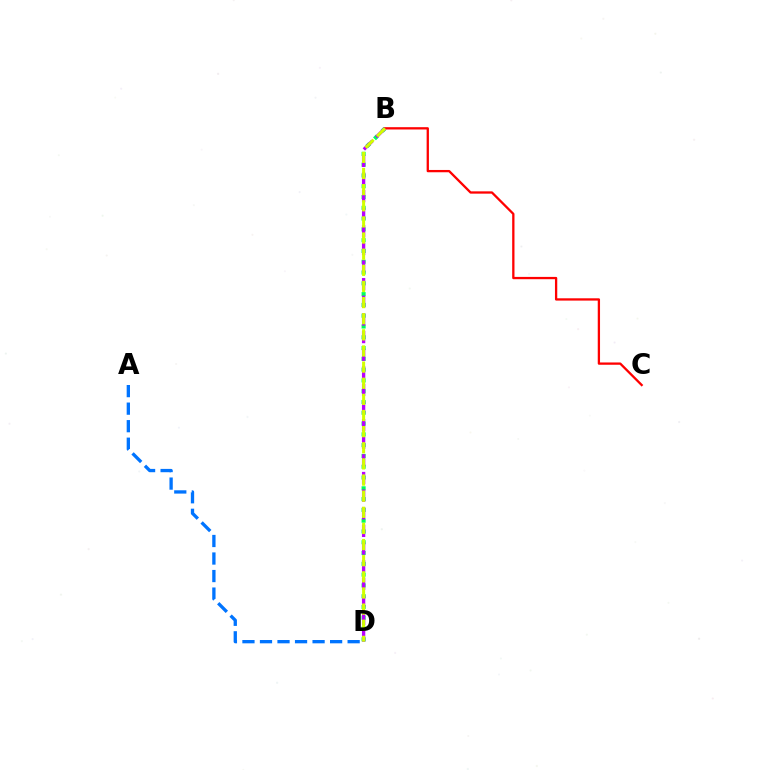{('B', 'D'): [{'color': '#00ff5c', 'line_style': 'dotted', 'thickness': 2.93}, {'color': '#b900ff', 'line_style': 'dashed', 'thickness': 2.39}, {'color': '#d1ff00', 'line_style': 'dashed', 'thickness': 2.19}], ('B', 'C'): [{'color': '#ff0000', 'line_style': 'solid', 'thickness': 1.65}], ('A', 'D'): [{'color': '#0074ff', 'line_style': 'dashed', 'thickness': 2.38}]}